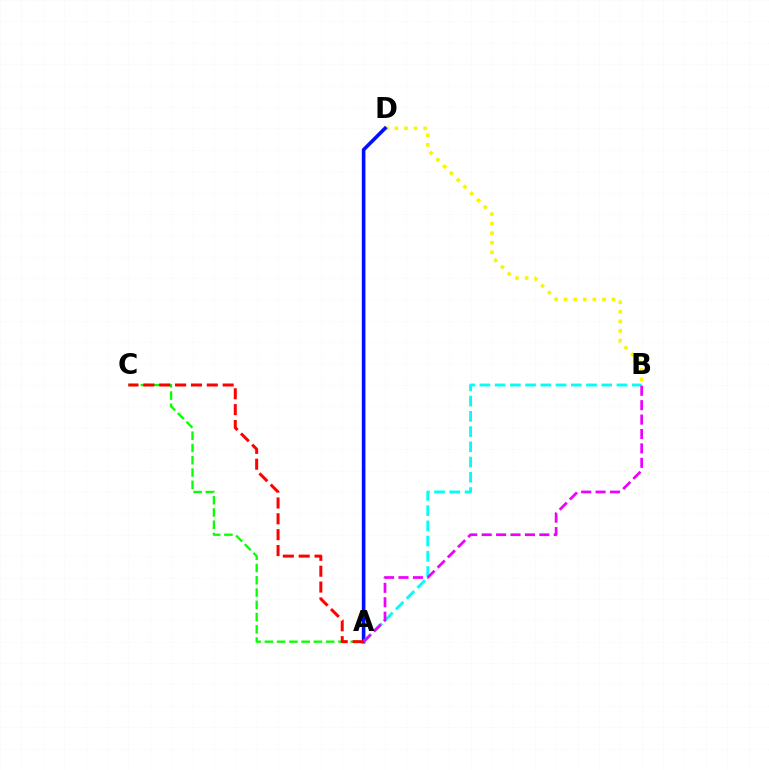{('B', 'D'): [{'color': '#fcf500', 'line_style': 'dotted', 'thickness': 2.6}], ('A', 'C'): [{'color': '#08ff00', 'line_style': 'dashed', 'thickness': 1.67}, {'color': '#ff0000', 'line_style': 'dashed', 'thickness': 2.15}], ('A', 'D'): [{'color': '#0010ff', 'line_style': 'solid', 'thickness': 2.59}], ('A', 'B'): [{'color': '#00fff6', 'line_style': 'dashed', 'thickness': 2.07}, {'color': '#ee00ff', 'line_style': 'dashed', 'thickness': 1.96}]}